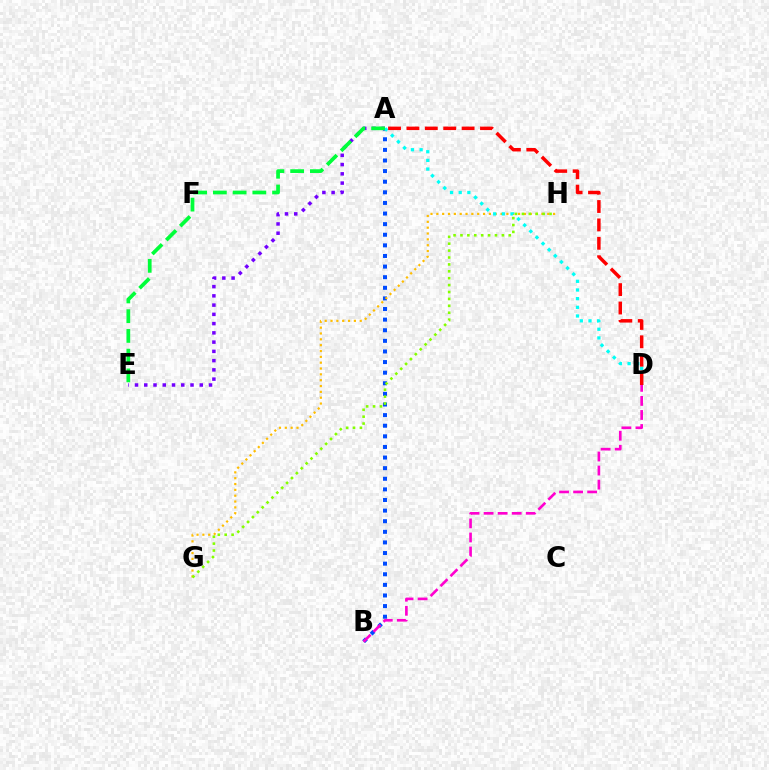{('A', 'B'): [{'color': '#004bff', 'line_style': 'dotted', 'thickness': 2.88}], ('G', 'H'): [{'color': '#ffbd00', 'line_style': 'dotted', 'thickness': 1.59}, {'color': '#84ff00', 'line_style': 'dotted', 'thickness': 1.88}], ('B', 'D'): [{'color': '#ff00cf', 'line_style': 'dashed', 'thickness': 1.91}], ('A', 'D'): [{'color': '#00fff6', 'line_style': 'dotted', 'thickness': 2.35}, {'color': '#ff0000', 'line_style': 'dashed', 'thickness': 2.5}], ('A', 'E'): [{'color': '#7200ff', 'line_style': 'dotted', 'thickness': 2.51}, {'color': '#00ff39', 'line_style': 'dashed', 'thickness': 2.68}]}